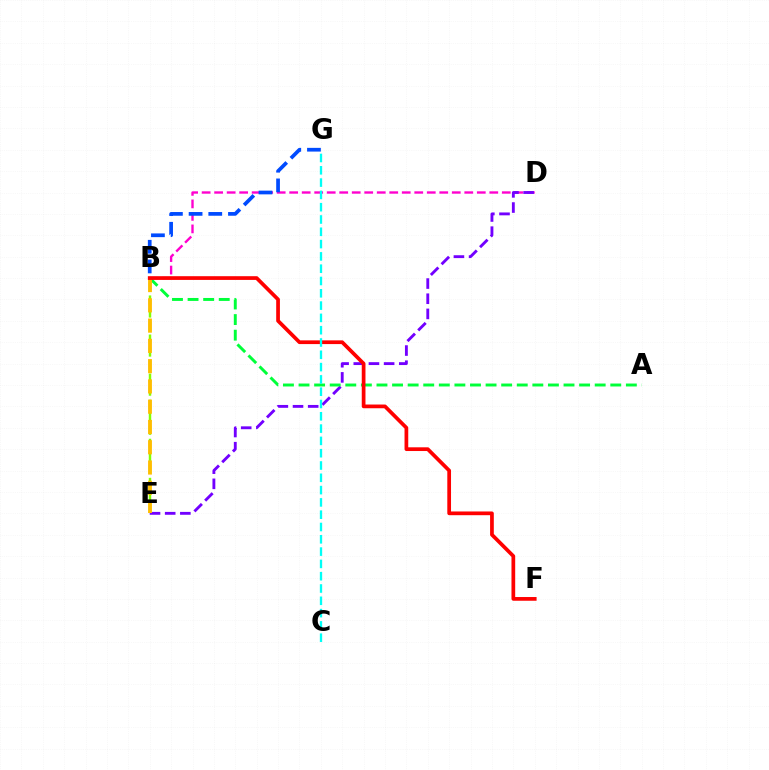{('B', 'D'): [{'color': '#ff00cf', 'line_style': 'dashed', 'thickness': 1.7}], ('D', 'E'): [{'color': '#7200ff', 'line_style': 'dashed', 'thickness': 2.06}], ('B', 'E'): [{'color': '#84ff00', 'line_style': 'dashed', 'thickness': 1.77}, {'color': '#ffbd00', 'line_style': 'dashed', 'thickness': 2.75}], ('A', 'B'): [{'color': '#00ff39', 'line_style': 'dashed', 'thickness': 2.12}], ('B', 'G'): [{'color': '#004bff', 'line_style': 'dashed', 'thickness': 2.67}], ('B', 'F'): [{'color': '#ff0000', 'line_style': 'solid', 'thickness': 2.68}], ('C', 'G'): [{'color': '#00fff6', 'line_style': 'dashed', 'thickness': 1.67}]}